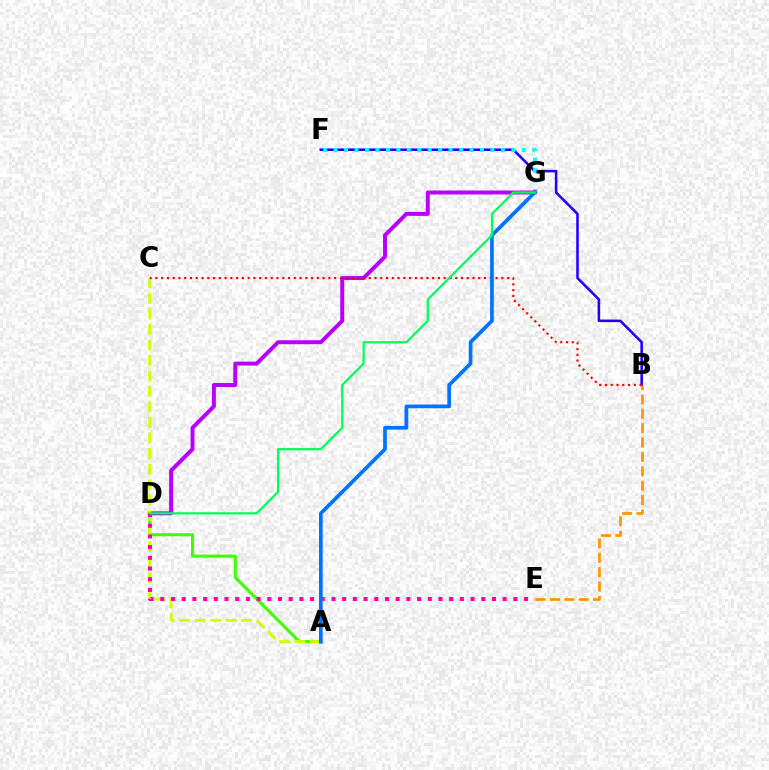{('B', 'F'): [{'color': '#2500ff', 'line_style': 'solid', 'thickness': 1.85}], ('F', 'G'): [{'color': '#00fff6', 'line_style': 'dotted', 'thickness': 2.84}], ('D', 'G'): [{'color': '#b900ff', 'line_style': 'solid', 'thickness': 2.85}, {'color': '#00ff5c', 'line_style': 'solid', 'thickness': 1.6}], ('A', 'D'): [{'color': '#3dff00', 'line_style': 'solid', 'thickness': 2.18}], ('A', 'C'): [{'color': '#d1ff00', 'line_style': 'dashed', 'thickness': 2.11}], ('B', 'C'): [{'color': '#ff0000', 'line_style': 'dotted', 'thickness': 1.57}], ('B', 'E'): [{'color': '#ff9400', 'line_style': 'dashed', 'thickness': 1.95}], ('D', 'E'): [{'color': '#ff00ac', 'line_style': 'dotted', 'thickness': 2.91}], ('A', 'G'): [{'color': '#0074ff', 'line_style': 'solid', 'thickness': 2.67}]}